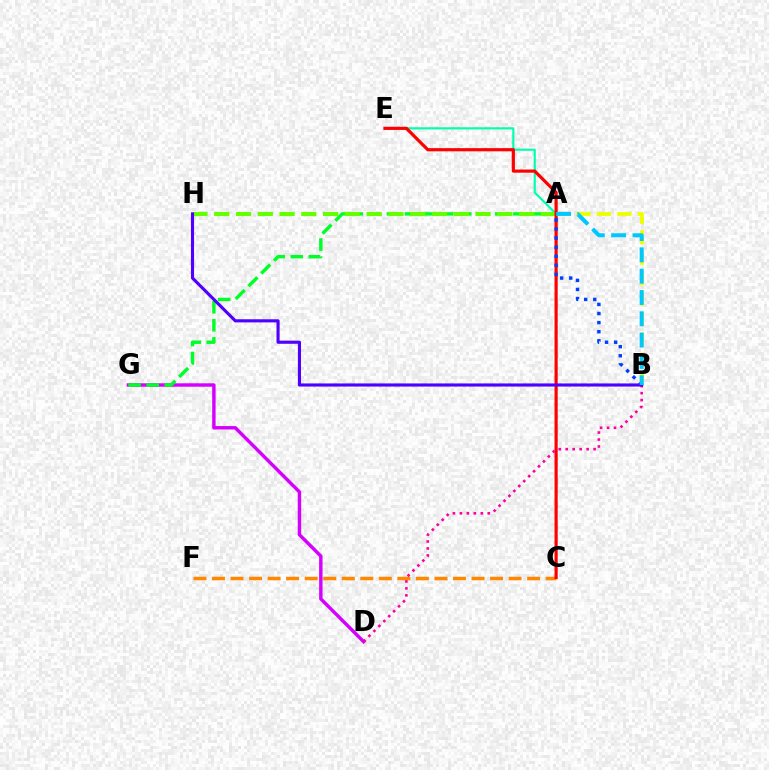{('D', 'G'): [{'color': '#d600ff', 'line_style': 'solid', 'thickness': 2.46}], ('A', 'E'): [{'color': '#00ffaf', 'line_style': 'solid', 'thickness': 1.55}], ('A', 'G'): [{'color': '#00ff27', 'line_style': 'dashed', 'thickness': 2.45}], ('C', 'F'): [{'color': '#ff8800', 'line_style': 'dashed', 'thickness': 2.52}], ('A', 'B'): [{'color': '#eeff00', 'line_style': 'dashed', 'thickness': 2.77}, {'color': '#003fff', 'line_style': 'dotted', 'thickness': 2.47}, {'color': '#00c7ff', 'line_style': 'dashed', 'thickness': 2.9}], ('A', 'H'): [{'color': '#66ff00', 'line_style': 'dashed', 'thickness': 2.96}], ('C', 'E'): [{'color': '#ff0000', 'line_style': 'solid', 'thickness': 2.29}], ('B', 'D'): [{'color': '#ff00a0', 'line_style': 'dotted', 'thickness': 1.89}], ('B', 'H'): [{'color': '#4f00ff', 'line_style': 'solid', 'thickness': 2.25}]}